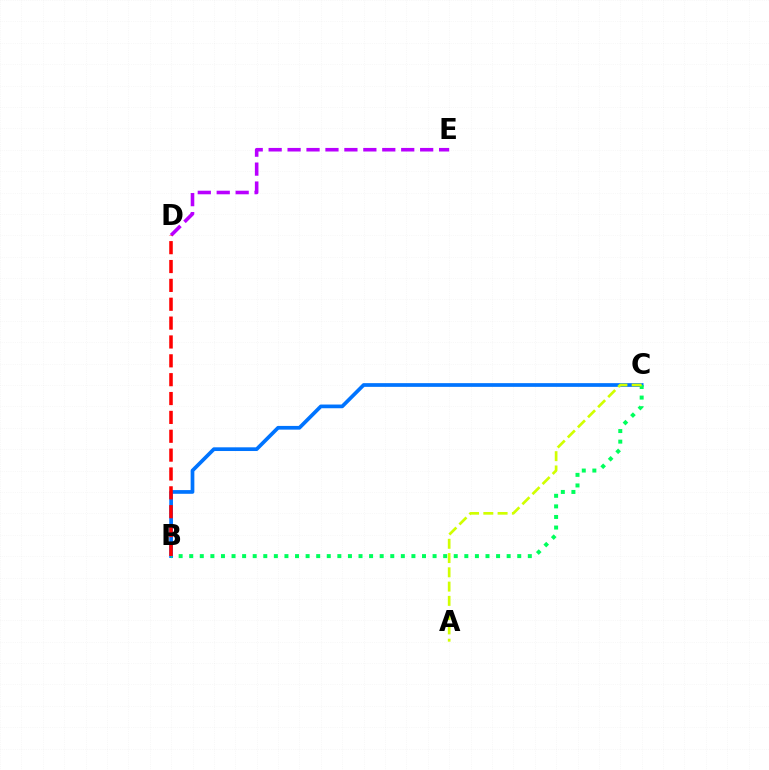{('B', 'C'): [{'color': '#0074ff', 'line_style': 'solid', 'thickness': 2.67}, {'color': '#00ff5c', 'line_style': 'dotted', 'thickness': 2.87}], ('D', 'E'): [{'color': '#b900ff', 'line_style': 'dashed', 'thickness': 2.57}], ('A', 'C'): [{'color': '#d1ff00', 'line_style': 'dashed', 'thickness': 1.94}], ('B', 'D'): [{'color': '#ff0000', 'line_style': 'dashed', 'thickness': 2.56}]}